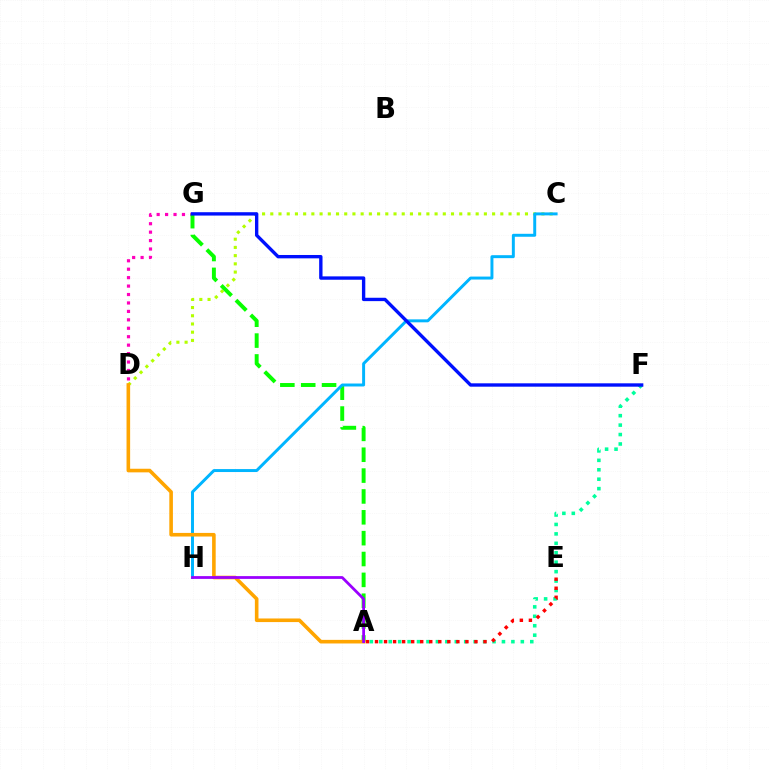{('C', 'D'): [{'color': '#b3ff00', 'line_style': 'dotted', 'thickness': 2.23}], ('D', 'G'): [{'color': '#ff00bd', 'line_style': 'dotted', 'thickness': 2.29}], ('A', 'G'): [{'color': '#08ff00', 'line_style': 'dashed', 'thickness': 2.83}], ('A', 'F'): [{'color': '#00ff9d', 'line_style': 'dotted', 'thickness': 2.56}], ('C', 'H'): [{'color': '#00b5ff', 'line_style': 'solid', 'thickness': 2.13}], ('A', 'E'): [{'color': '#ff0000', 'line_style': 'dotted', 'thickness': 2.46}], ('A', 'D'): [{'color': '#ffa500', 'line_style': 'solid', 'thickness': 2.59}], ('A', 'H'): [{'color': '#9b00ff', 'line_style': 'solid', 'thickness': 2.0}], ('F', 'G'): [{'color': '#0010ff', 'line_style': 'solid', 'thickness': 2.42}]}